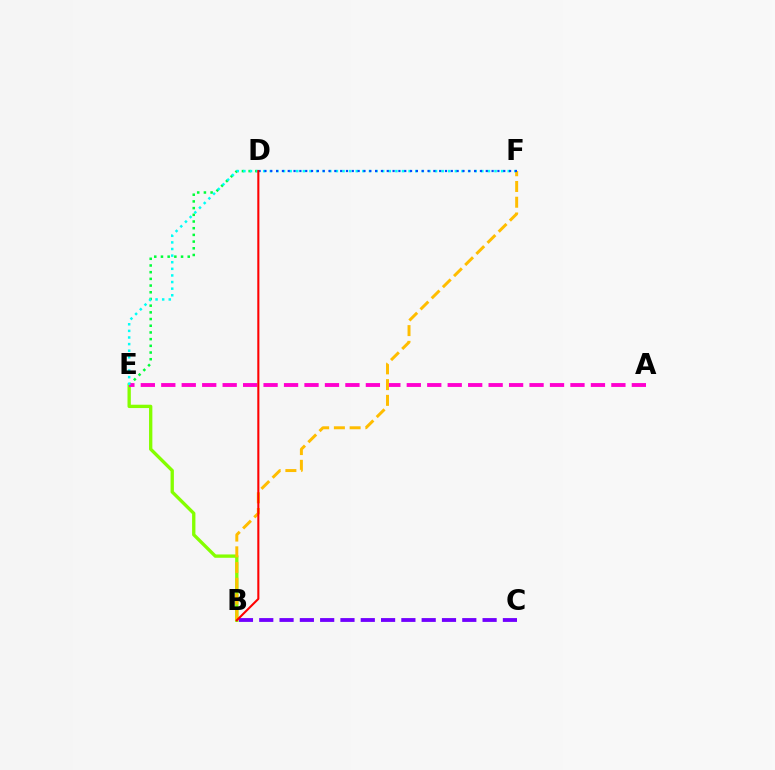{('D', 'E'): [{'color': '#00ff39', 'line_style': 'dotted', 'thickness': 1.82}], ('B', 'C'): [{'color': '#7200ff', 'line_style': 'dashed', 'thickness': 2.76}], ('B', 'E'): [{'color': '#84ff00', 'line_style': 'solid', 'thickness': 2.4}], ('A', 'E'): [{'color': '#ff00cf', 'line_style': 'dashed', 'thickness': 2.78}], ('E', 'F'): [{'color': '#00fff6', 'line_style': 'dotted', 'thickness': 1.8}], ('B', 'F'): [{'color': '#ffbd00', 'line_style': 'dashed', 'thickness': 2.14}], ('D', 'F'): [{'color': '#004bff', 'line_style': 'dotted', 'thickness': 1.58}], ('B', 'D'): [{'color': '#ff0000', 'line_style': 'solid', 'thickness': 1.5}]}